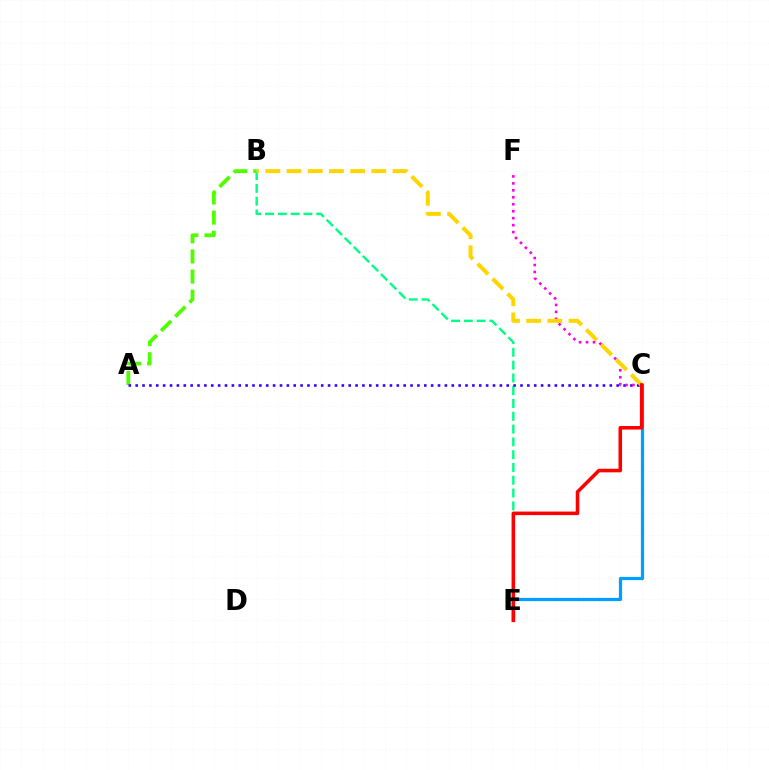{('A', 'B'): [{'color': '#4fff00', 'line_style': 'dashed', 'thickness': 2.73}], ('B', 'E'): [{'color': '#00ff86', 'line_style': 'dashed', 'thickness': 1.74}], ('C', 'E'): [{'color': '#009eff', 'line_style': 'solid', 'thickness': 2.33}, {'color': '#ff0000', 'line_style': 'solid', 'thickness': 2.56}], ('A', 'C'): [{'color': '#3700ff', 'line_style': 'dotted', 'thickness': 1.87}], ('C', 'F'): [{'color': '#ff00ed', 'line_style': 'dotted', 'thickness': 1.89}], ('B', 'C'): [{'color': '#ffd500', 'line_style': 'dashed', 'thickness': 2.88}]}